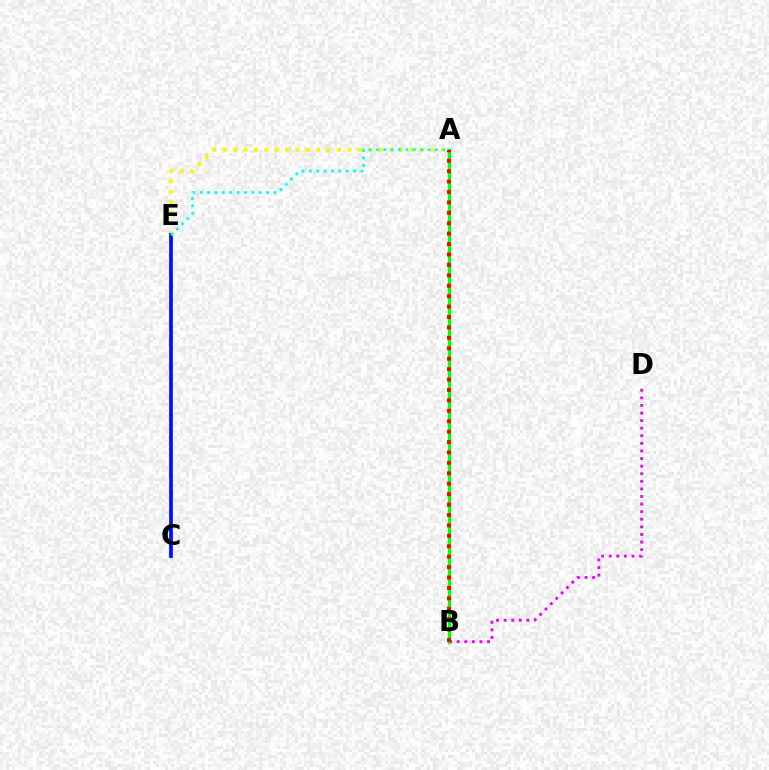{('B', 'D'): [{'color': '#ee00ff', 'line_style': 'dotted', 'thickness': 2.06}], ('A', 'B'): [{'color': '#08ff00', 'line_style': 'solid', 'thickness': 2.4}, {'color': '#ff0000', 'line_style': 'dotted', 'thickness': 2.83}], ('A', 'E'): [{'color': '#fcf500', 'line_style': 'dotted', 'thickness': 2.82}, {'color': '#00fff6', 'line_style': 'dotted', 'thickness': 2.0}], ('C', 'E'): [{'color': '#0010ff', 'line_style': 'solid', 'thickness': 2.68}]}